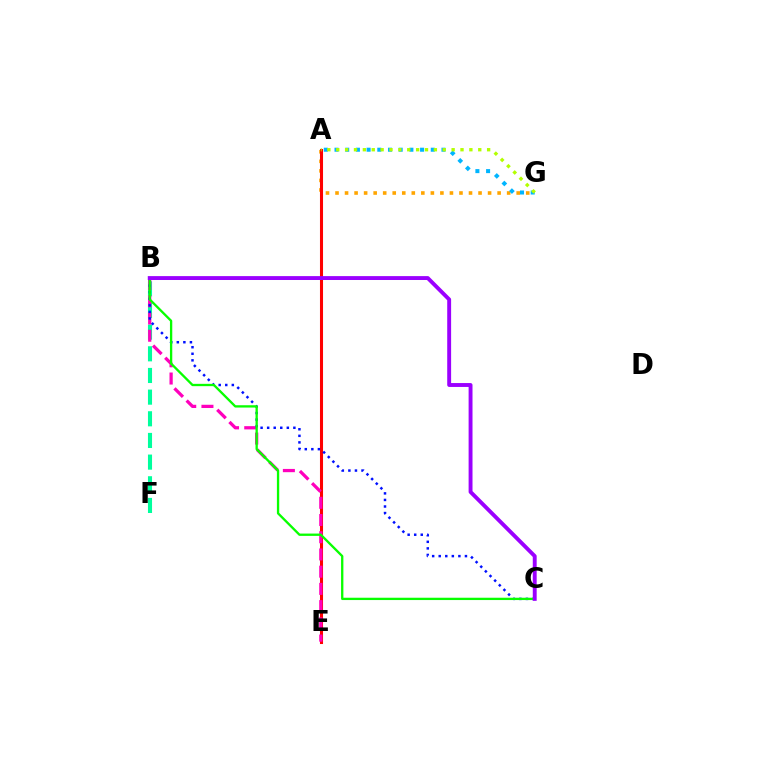{('B', 'F'): [{'color': '#00ff9d', 'line_style': 'dashed', 'thickness': 2.94}], ('A', 'G'): [{'color': '#ffa500', 'line_style': 'dotted', 'thickness': 2.59}, {'color': '#00b5ff', 'line_style': 'dotted', 'thickness': 2.91}, {'color': '#b3ff00', 'line_style': 'dotted', 'thickness': 2.41}], ('A', 'E'): [{'color': '#ff0000', 'line_style': 'solid', 'thickness': 2.21}], ('B', 'E'): [{'color': '#ff00bd', 'line_style': 'dashed', 'thickness': 2.34}], ('B', 'C'): [{'color': '#0010ff', 'line_style': 'dotted', 'thickness': 1.78}, {'color': '#08ff00', 'line_style': 'solid', 'thickness': 1.67}, {'color': '#9b00ff', 'line_style': 'solid', 'thickness': 2.8}]}